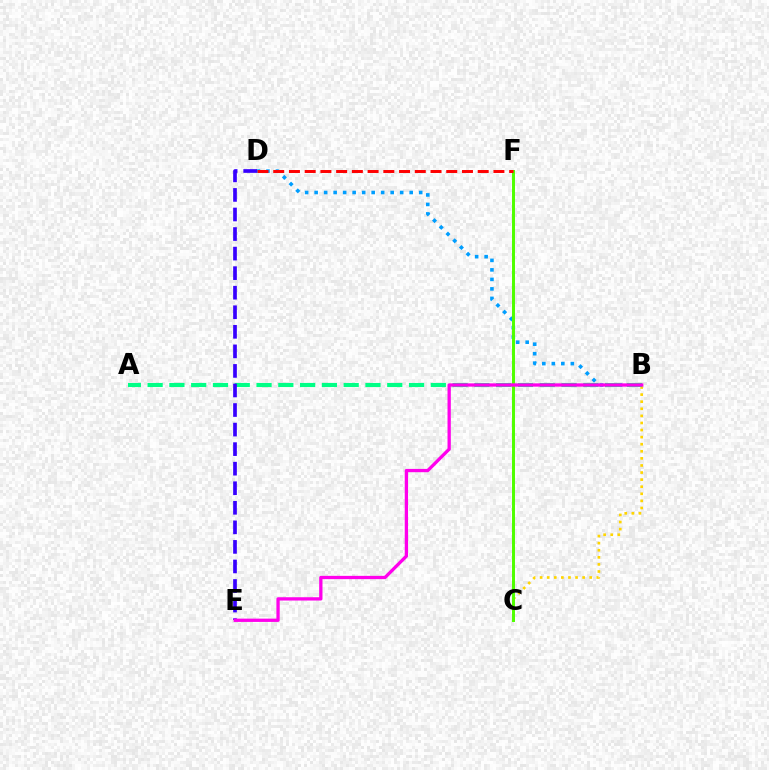{('B', 'D'): [{'color': '#009eff', 'line_style': 'dotted', 'thickness': 2.58}], ('B', 'C'): [{'color': '#ffd500', 'line_style': 'dotted', 'thickness': 1.93}], ('A', 'B'): [{'color': '#00ff86', 'line_style': 'dashed', 'thickness': 2.96}], ('C', 'F'): [{'color': '#4fff00', 'line_style': 'solid', 'thickness': 2.14}], ('D', 'E'): [{'color': '#3700ff', 'line_style': 'dashed', 'thickness': 2.66}], ('D', 'F'): [{'color': '#ff0000', 'line_style': 'dashed', 'thickness': 2.14}], ('B', 'E'): [{'color': '#ff00ed', 'line_style': 'solid', 'thickness': 2.37}]}